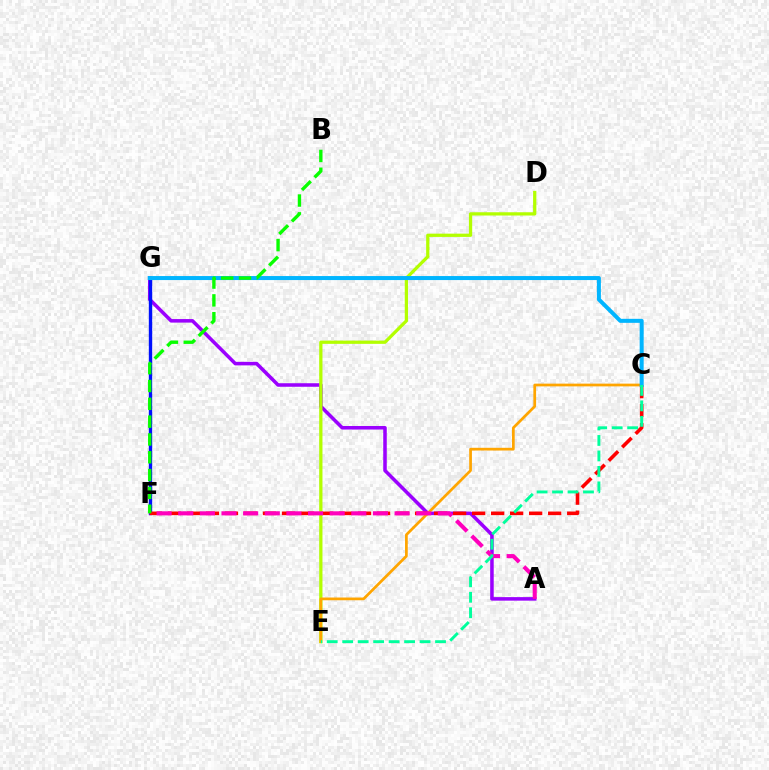{('A', 'G'): [{'color': '#9b00ff', 'line_style': 'solid', 'thickness': 2.54}], ('F', 'G'): [{'color': '#0010ff', 'line_style': 'solid', 'thickness': 2.42}], ('C', 'F'): [{'color': '#ff0000', 'line_style': 'dashed', 'thickness': 2.58}], ('D', 'E'): [{'color': '#b3ff00', 'line_style': 'solid', 'thickness': 2.35}], ('C', 'E'): [{'color': '#ffa500', 'line_style': 'solid', 'thickness': 1.97}, {'color': '#00ff9d', 'line_style': 'dashed', 'thickness': 2.1}], ('A', 'F'): [{'color': '#ff00bd', 'line_style': 'dashed', 'thickness': 2.94}], ('C', 'G'): [{'color': '#00b5ff', 'line_style': 'solid', 'thickness': 2.89}], ('B', 'F'): [{'color': '#08ff00', 'line_style': 'dashed', 'thickness': 2.42}]}